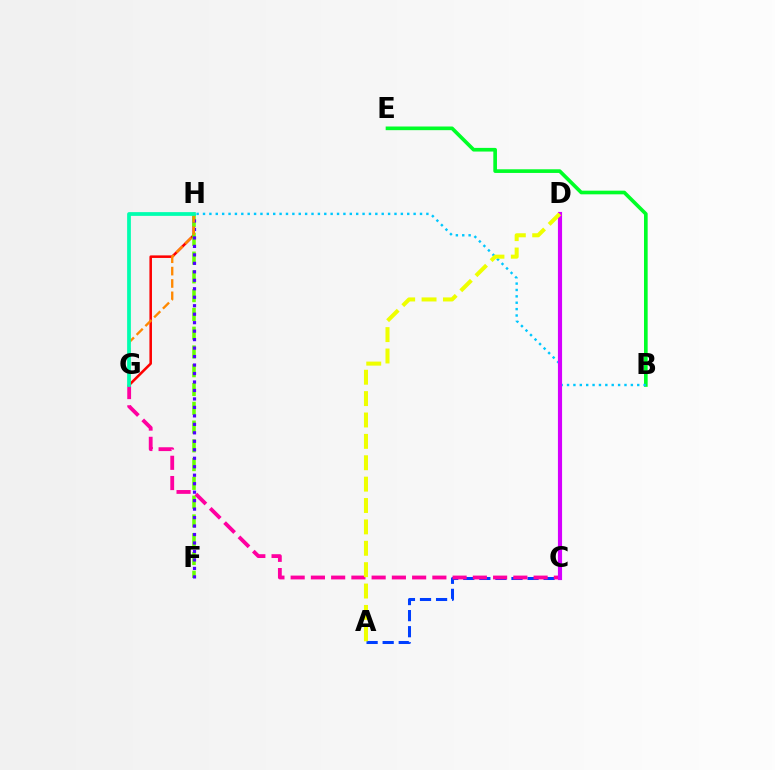{('G', 'H'): [{'color': '#ff0000', 'line_style': 'solid', 'thickness': 1.84}, {'color': '#ff8800', 'line_style': 'dashed', 'thickness': 1.68}, {'color': '#00ffaf', 'line_style': 'solid', 'thickness': 2.7}], ('B', 'E'): [{'color': '#00ff27', 'line_style': 'solid', 'thickness': 2.63}], ('A', 'C'): [{'color': '#003fff', 'line_style': 'dashed', 'thickness': 2.18}], ('F', 'H'): [{'color': '#66ff00', 'line_style': 'dashed', 'thickness': 2.55}, {'color': '#4f00ff', 'line_style': 'dotted', 'thickness': 2.3}], ('C', 'G'): [{'color': '#ff00a0', 'line_style': 'dashed', 'thickness': 2.75}], ('B', 'H'): [{'color': '#00c7ff', 'line_style': 'dotted', 'thickness': 1.73}], ('C', 'D'): [{'color': '#d600ff', 'line_style': 'solid', 'thickness': 2.98}], ('A', 'D'): [{'color': '#eeff00', 'line_style': 'dashed', 'thickness': 2.9}]}